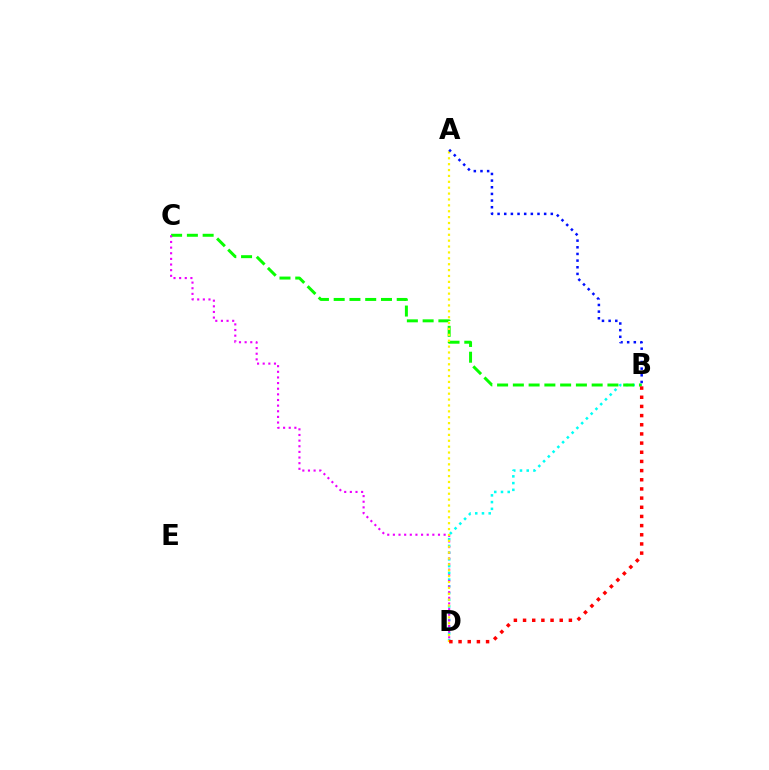{('B', 'D'): [{'color': '#00fff6', 'line_style': 'dotted', 'thickness': 1.83}, {'color': '#ff0000', 'line_style': 'dotted', 'thickness': 2.49}], ('B', 'C'): [{'color': '#08ff00', 'line_style': 'dashed', 'thickness': 2.14}], ('C', 'D'): [{'color': '#ee00ff', 'line_style': 'dotted', 'thickness': 1.53}], ('A', 'D'): [{'color': '#fcf500', 'line_style': 'dotted', 'thickness': 1.6}], ('A', 'B'): [{'color': '#0010ff', 'line_style': 'dotted', 'thickness': 1.81}]}